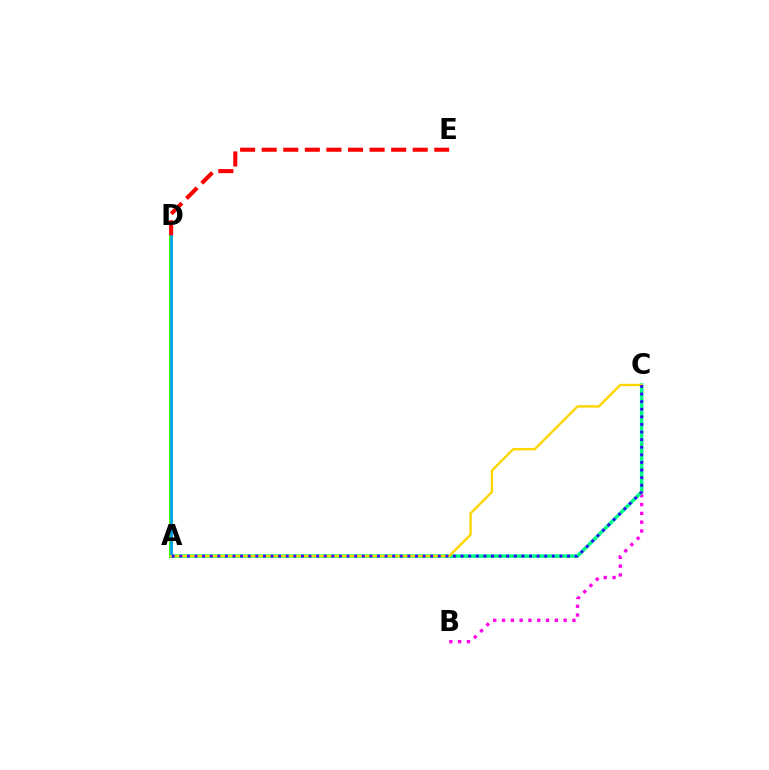{('B', 'C'): [{'color': '#ff00ed', 'line_style': 'dotted', 'thickness': 2.39}], ('A', 'C'): [{'color': '#00ff86', 'line_style': 'solid', 'thickness': 2.55}, {'color': '#ffd500', 'line_style': 'solid', 'thickness': 1.72}, {'color': '#3700ff', 'line_style': 'dotted', 'thickness': 2.07}], ('A', 'D'): [{'color': '#4fff00', 'line_style': 'solid', 'thickness': 2.85}, {'color': '#009eff', 'line_style': 'solid', 'thickness': 1.9}], ('D', 'E'): [{'color': '#ff0000', 'line_style': 'dashed', 'thickness': 2.93}]}